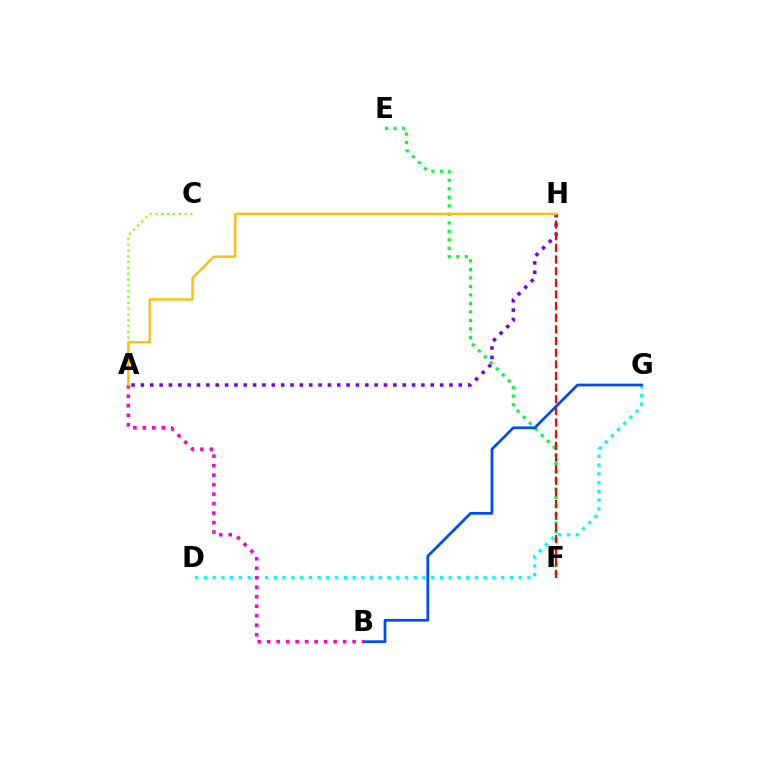{('A', 'H'): [{'color': '#7200ff', 'line_style': 'dotted', 'thickness': 2.54}, {'color': '#ffbd00', 'line_style': 'solid', 'thickness': 1.66}], ('E', 'F'): [{'color': '#00ff39', 'line_style': 'dotted', 'thickness': 2.31}], ('D', 'G'): [{'color': '#00fff6', 'line_style': 'dotted', 'thickness': 2.38}], ('F', 'H'): [{'color': '#ff0000', 'line_style': 'dashed', 'thickness': 1.58}], ('A', 'C'): [{'color': '#84ff00', 'line_style': 'dotted', 'thickness': 1.58}], ('B', 'G'): [{'color': '#004bff', 'line_style': 'solid', 'thickness': 1.97}], ('A', 'B'): [{'color': '#ff00cf', 'line_style': 'dotted', 'thickness': 2.58}]}